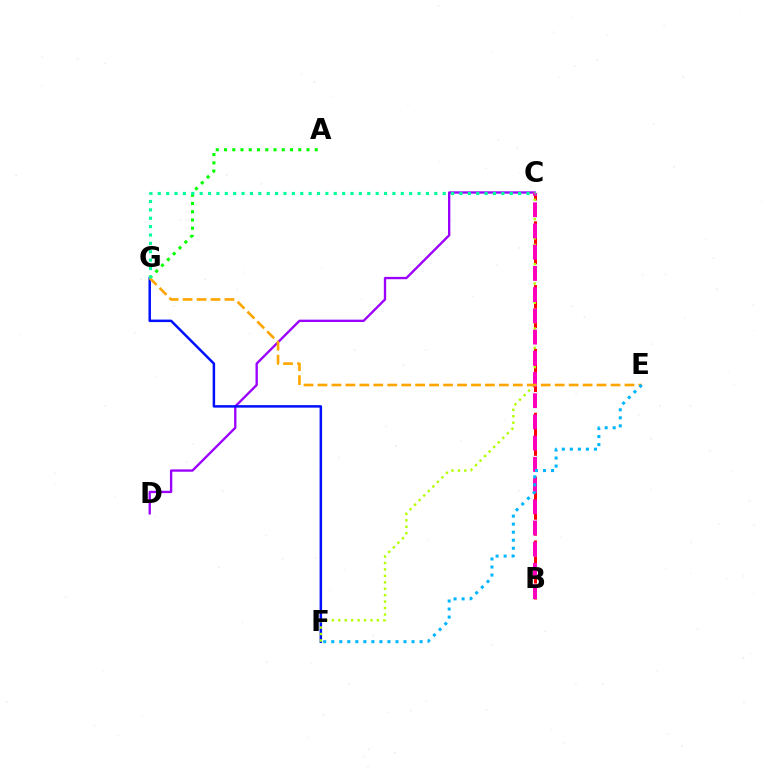{('C', 'D'): [{'color': '#9b00ff', 'line_style': 'solid', 'thickness': 1.69}], ('B', 'C'): [{'color': '#ff0000', 'line_style': 'dashed', 'thickness': 2.17}, {'color': '#ff00bd', 'line_style': 'dashed', 'thickness': 2.88}], ('F', 'G'): [{'color': '#0010ff', 'line_style': 'solid', 'thickness': 1.8}], ('C', 'F'): [{'color': '#b3ff00', 'line_style': 'dotted', 'thickness': 1.75}], ('A', 'G'): [{'color': '#08ff00', 'line_style': 'dotted', 'thickness': 2.24}], ('E', 'G'): [{'color': '#ffa500', 'line_style': 'dashed', 'thickness': 1.9}], ('C', 'G'): [{'color': '#00ff9d', 'line_style': 'dotted', 'thickness': 2.28}], ('E', 'F'): [{'color': '#00b5ff', 'line_style': 'dotted', 'thickness': 2.18}]}